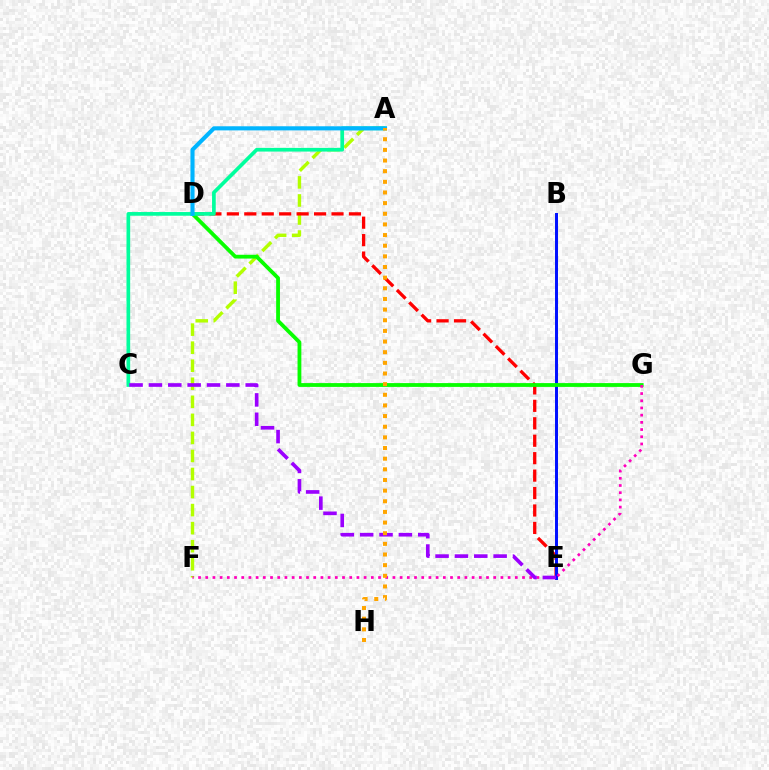{('A', 'F'): [{'color': '#b3ff00', 'line_style': 'dashed', 'thickness': 2.45}], ('D', 'E'): [{'color': '#ff0000', 'line_style': 'dashed', 'thickness': 2.37}], ('B', 'E'): [{'color': '#0010ff', 'line_style': 'solid', 'thickness': 2.14}], ('D', 'G'): [{'color': '#08ff00', 'line_style': 'solid', 'thickness': 2.74}], ('A', 'C'): [{'color': '#00ff9d', 'line_style': 'solid', 'thickness': 2.66}], ('F', 'G'): [{'color': '#ff00bd', 'line_style': 'dotted', 'thickness': 1.96}], ('A', 'D'): [{'color': '#00b5ff', 'line_style': 'solid', 'thickness': 2.95}], ('C', 'E'): [{'color': '#9b00ff', 'line_style': 'dashed', 'thickness': 2.63}], ('A', 'H'): [{'color': '#ffa500', 'line_style': 'dotted', 'thickness': 2.89}]}